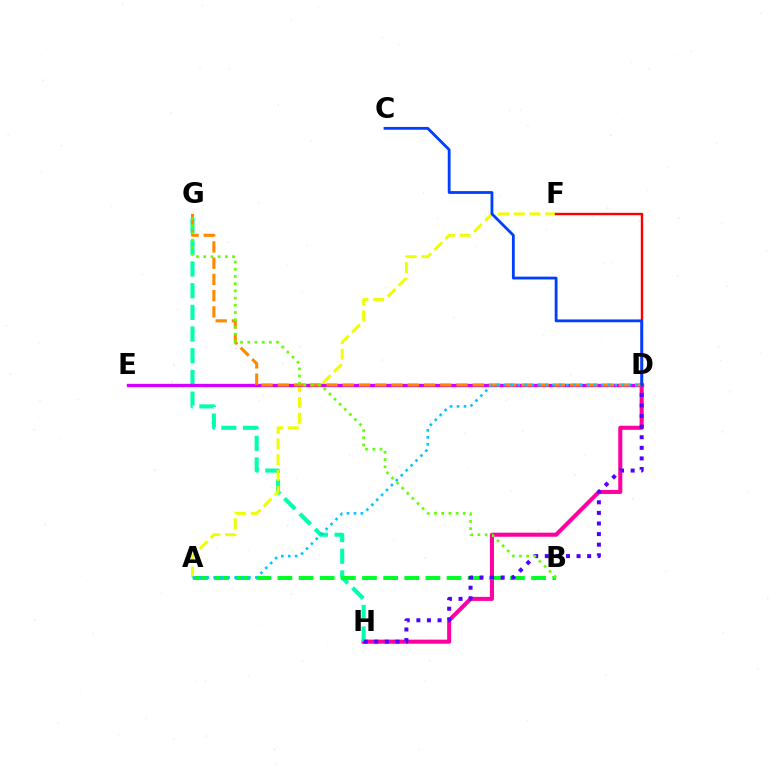{('D', 'H'): [{'color': '#ff00a0', 'line_style': 'solid', 'thickness': 2.92}, {'color': '#4f00ff', 'line_style': 'dotted', 'thickness': 2.88}], ('G', 'H'): [{'color': '#00ffaf', 'line_style': 'dashed', 'thickness': 2.95}], ('A', 'B'): [{'color': '#00ff27', 'line_style': 'dashed', 'thickness': 2.87}], ('A', 'F'): [{'color': '#eeff00', 'line_style': 'dashed', 'thickness': 2.13}], ('D', 'E'): [{'color': '#d600ff', 'line_style': 'solid', 'thickness': 2.4}], ('D', 'F'): [{'color': '#ff0000', 'line_style': 'solid', 'thickness': 1.74}], ('D', 'G'): [{'color': '#ff8800', 'line_style': 'dashed', 'thickness': 2.21}], ('B', 'G'): [{'color': '#66ff00', 'line_style': 'dotted', 'thickness': 1.96}], ('C', 'D'): [{'color': '#003fff', 'line_style': 'solid', 'thickness': 2.03}], ('A', 'D'): [{'color': '#00c7ff', 'line_style': 'dotted', 'thickness': 1.89}]}